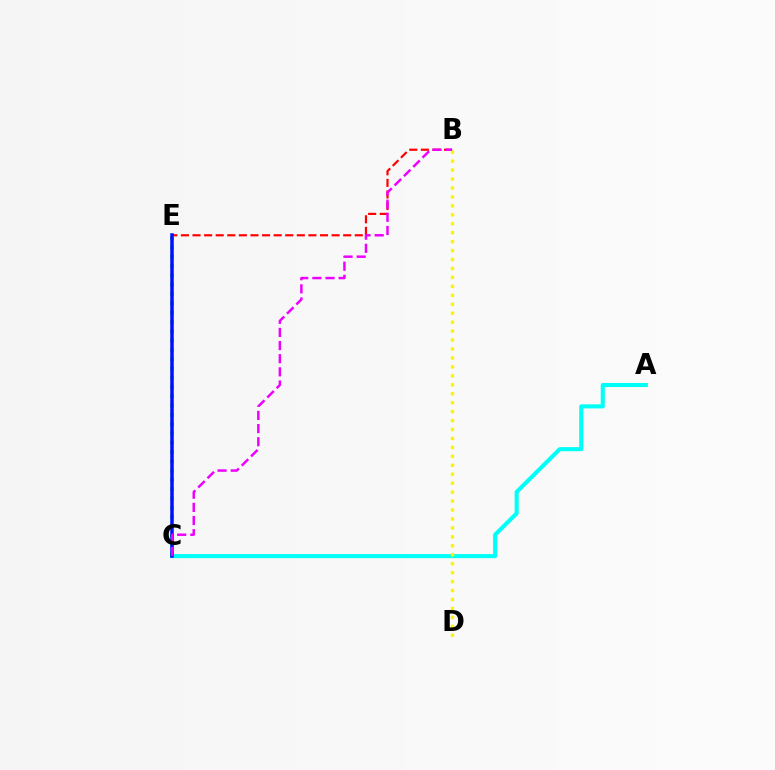{('A', 'C'): [{'color': '#00fff6', 'line_style': 'solid', 'thickness': 2.94}], ('C', 'E'): [{'color': '#08ff00', 'line_style': 'dotted', 'thickness': 2.53}, {'color': '#0010ff', 'line_style': 'solid', 'thickness': 2.53}], ('B', 'E'): [{'color': '#ff0000', 'line_style': 'dashed', 'thickness': 1.57}], ('B', 'D'): [{'color': '#fcf500', 'line_style': 'dotted', 'thickness': 2.43}], ('B', 'C'): [{'color': '#ee00ff', 'line_style': 'dashed', 'thickness': 1.78}]}